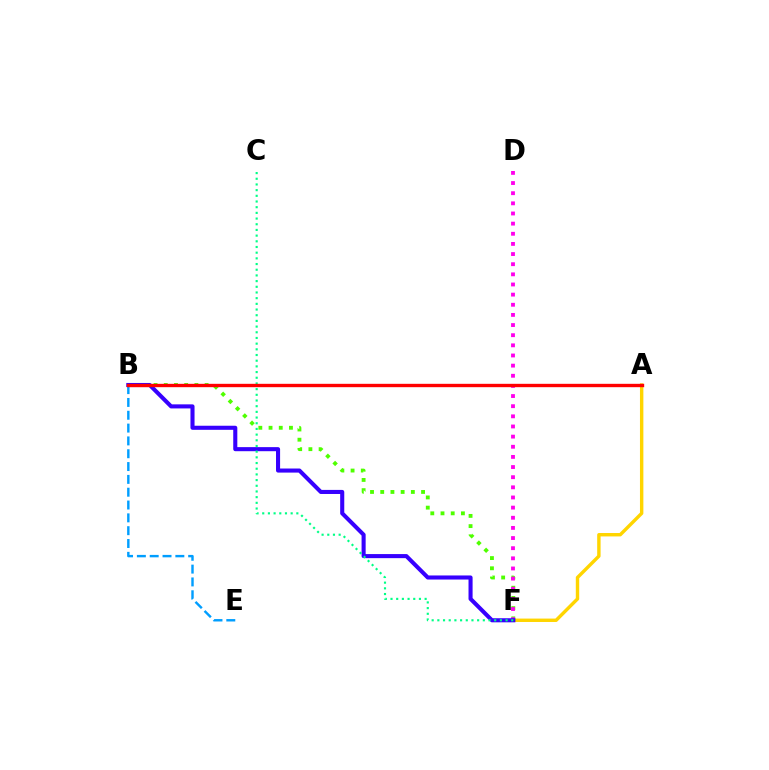{('A', 'F'): [{'color': '#ffd500', 'line_style': 'solid', 'thickness': 2.45}], ('B', 'E'): [{'color': '#009eff', 'line_style': 'dashed', 'thickness': 1.74}], ('B', 'F'): [{'color': '#4fff00', 'line_style': 'dotted', 'thickness': 2.77}, {'color': '#3700ff', 'line_style': 'solid', 'thickness': 2.93}], ('D', 'F'): [{'color': '#ff00ed', 'line_style': 'dotted', 'thickness': 2.76}], ('C', 'F'): [{'color': '#00ff86', 'line_style': 'dotted', 'thickness': 1.54}], ('A', 'B'): [{'color': '#ff0000', 'line_style': 'solid', 'thickness': 2.43}]}